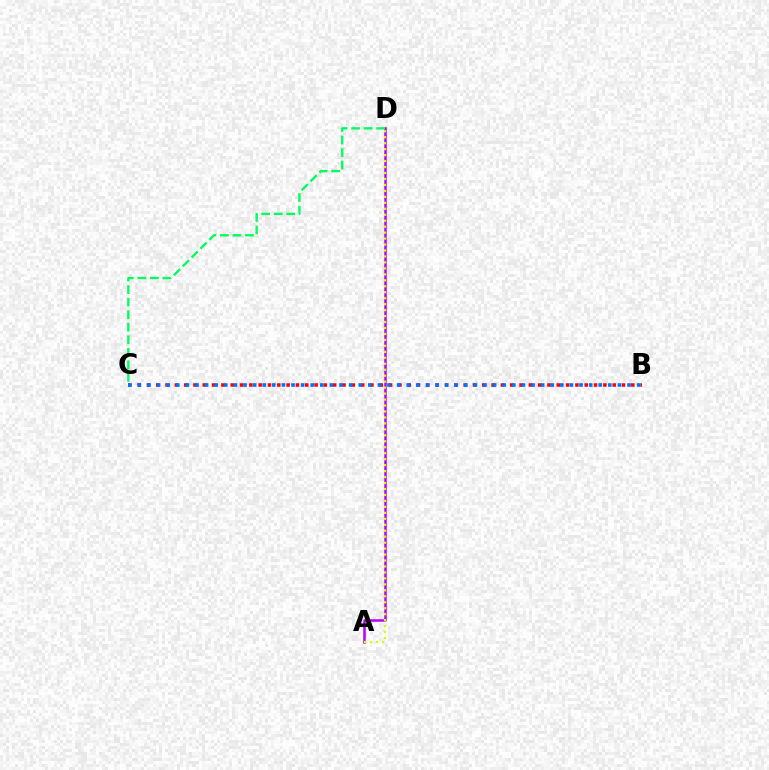{('A', 'D'): [{'color': '#b900ff', 'line_style': 'solid', 'thickness': 1.81}, {'color': '#d1ff00', 'line_style': 'dotted', 'thickness': 1.62}], ('C', 'D'): [{'color': '#00ff5c', 'line_style': 'dashed', 'thickness': 1.7}], ('B', 'C'): [{'color': '#ff0000', 'line_style': 'dotted', 'thickness': 2.53}, {'color': '#0074ff', 'line_style': 'dotted', 'thickness': 2.61}]}